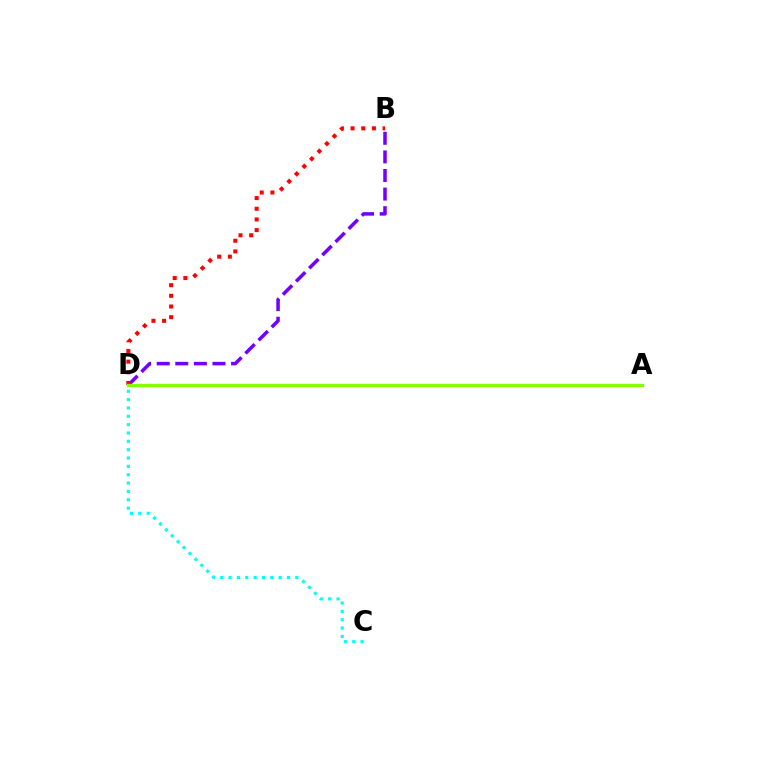{('B', 'D'): [{'color': '#7200ff', 'line_style': 'dashed', 'thickness': 2.53}, {'color': '#ff0000', 'line_style': 'dotted', 'thickness': 2.9}], ('C', 'D'): [{'color': '#00fff6', 'line_style': 'dotted', 'thickness': 2.27}], ('A', 'D'): [{'color': '#84ff00', 'line_style': 'solid', 'thickness': 2.41}]}